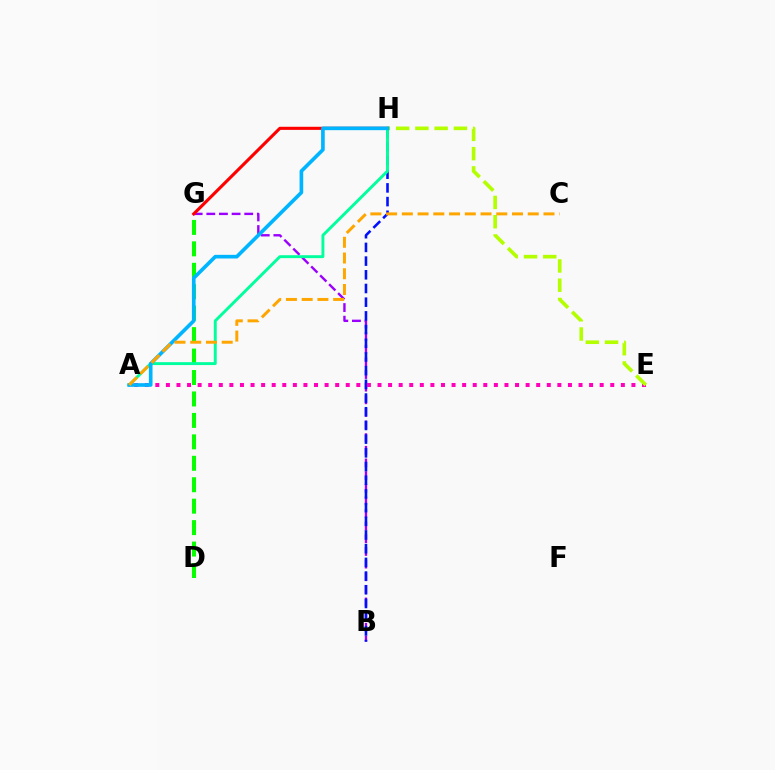{('D', 'G'): [{'color': '#08ff00', 'line_style': 'dashed', 'thickness': 2.91}], ('B', 'G'): [{'color': '#9b00ff', 'line_style': 'dashed', 'thickness': 1.72}], ('B', 'H'): [{'color': '#0010ff', 'line_style': 'dashed', 'thickness': 1.86}], ('A', 'E'): [{'color': '#ff00bd', 'line_style': 'dotted', 'thickness': 2.87}], ('E', 'H'): [{'color': '#b3ff00', 'line_style': 'dashed', 'thickness': 2.62}], ('G', 'H'): [{'color': '#ff0000', 'line_style': 'solid', 'thickness': 2.24}], ('A', 'H'): [{'color': '#00ff9d', 'line_style': 'solid', 'thickness': 2.1}, {'color': '#00b5ff', 'line_style': 'solid', 'thickness': 2.63}], ('A', 'C'): [{'color': '#ffa500', 'line_style': 'dashed', 'thickness': 2.14}]}